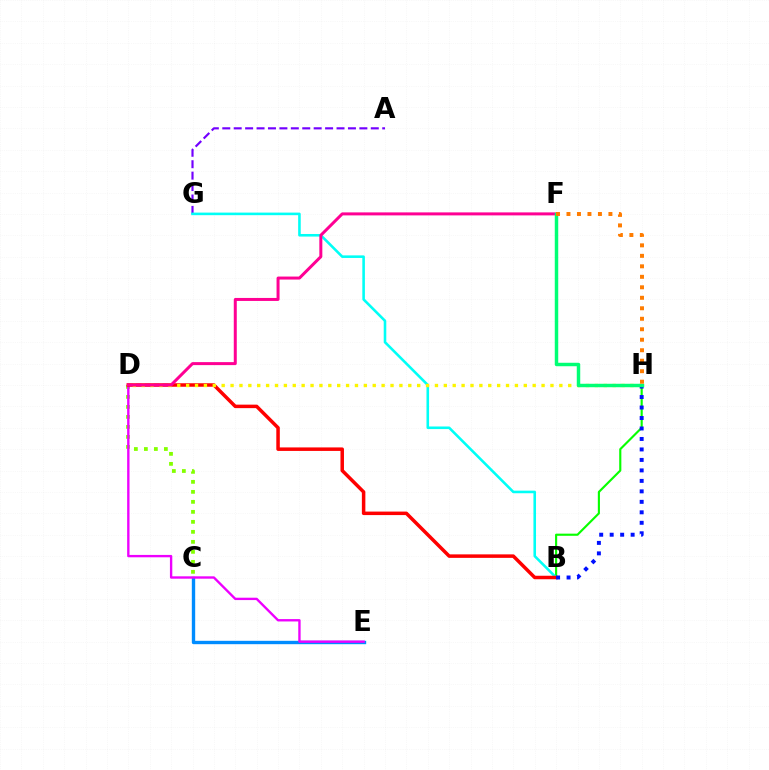{('C', 'D'): [{'color': '#84ff00', 'line_style': 'dotted', 'thickness': 2.72}], ('C', 'E'): [{'color': '#008cff', 'line_style': 'solid', 'thickness': 2.42}], ('A', 'G'): [{'color': '#7200ff', 'line_style': 'dashed', 'thickness': 1.55}], ('B', 'H'): [{'color': '#08ff00', 'line_style': 'solid', 'thickness': 1.54}, {'color': '#0010ff', 'line_style': 'dotted', 'thickness': 2.85}], ('B', 'G'): [{'color': '#00fff6', 'line_style': 'solid', 'thickness': 1.86}], ('D', 'E'): [{'color': '#ee00ff', 'line_style': 'solid', 'thickness': 1.7}], ('B', 'D'): [{'color': '#ff0000', 'line_style': 'solid', 'thickness': 2.52}], ('D', 'H'): [{'color': '#fcf500', 'line_style': 'dotted', 'thickness': 2.41}], ('D', 'F'): [{'color': '#ff0094', 'line_style': 'solid', 'thickness': 2.16}], ('F', 'H'): [{'color': '#00ff74', 'line_style': 'solid', 'thickness': 2.49}, {'color': '#ff7c00', 'line_style': 'dotted', 'thickness': 2.85}]}